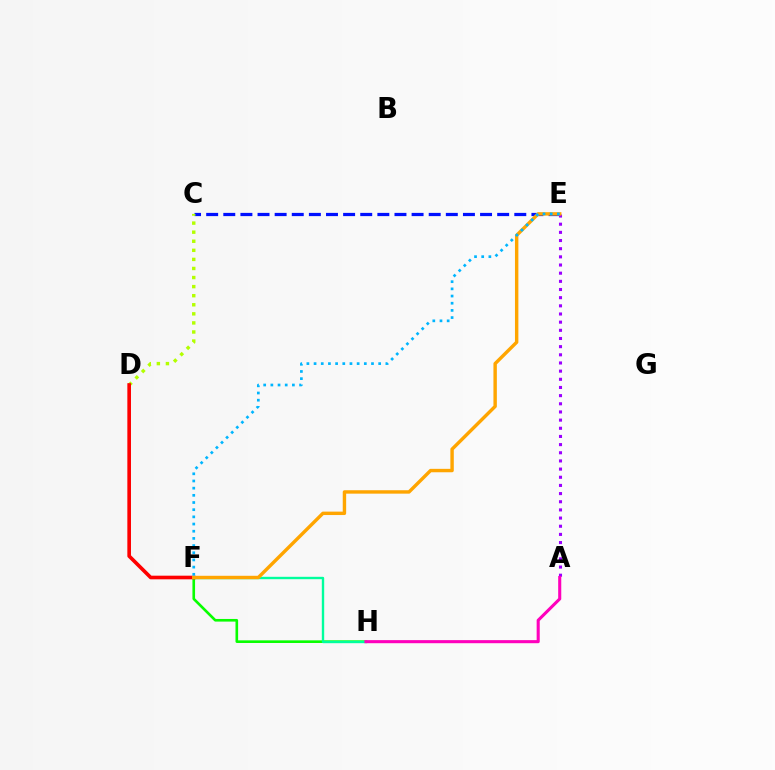{('C', 'E'): [{'color': '#0010ff', 'line_style': 'dashed', 'thickness': 2.33}], ('F', 'H'): [{'color': '#08ff00', 'line_style': 'solid', 'thickness': 1.9}, {'color': '#00ff9d', 'line_style': 'solid', 'thickness': 1.72}], ('A', 'E'): [{'color': '#9b00ff', 'line_style': 'dotted', 'thickness': 2.22}], ('C', 'D'): [{'color': '#b3ff00', 'line_style': 'dotted', 'thickness': 2.47}], ('D', 'F'): [{'color': '#ff0000', 'line_style': 'solid', 'thickness': 2.62}], ('E', 'F'): [{'color': '#ffa500', 'line_style': 'solid', 'thickness': 2.46}, {'color': '#00b5ff', 'line_style': 'dotted', 'thickness': 1.95}], ('A', 'H'): [{'color': '#ff00bd', 'line_style': 'solid', 'thickness': 2.22}]}